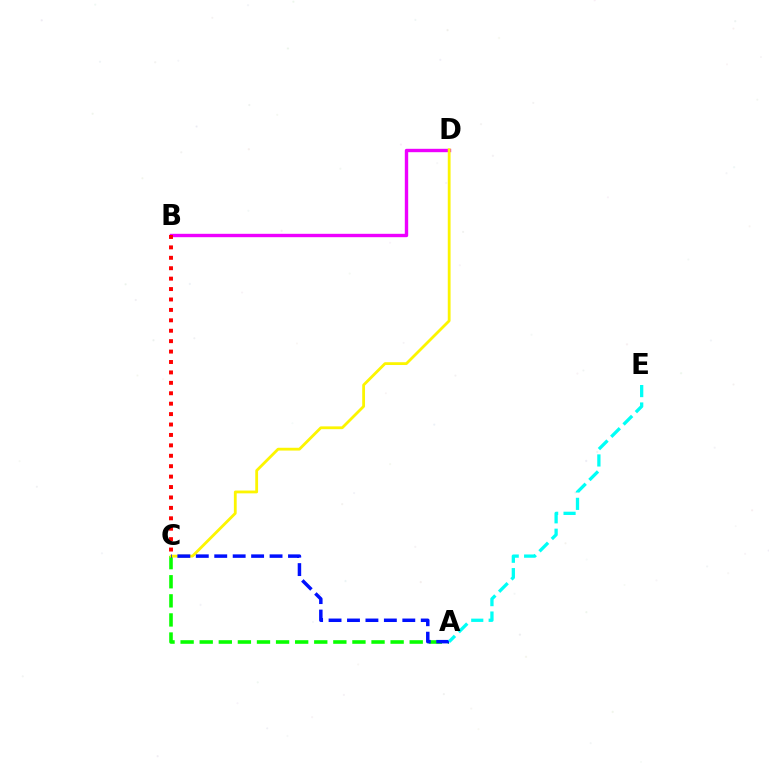{('B', 'D'): [{'color': '#ee00ff', 'line_style': 'solid', 'thickness': 2.43}], ('A', 'C'): [{'color': '#08ff00', 'line_style': 'dashed', 'thickness': 2.59}, {'color': '#0010ff', 'line_style': 'dashed', 'thickness': 2.5}], ('C', 'D'): [{'color': '#fcf500', 'line_style': 'solid', 'thickness': 2.01}], ('B', 'C'): [{'color': '#ff0000', 'line_style': 'dotted', 'thickness': 2.83}], ('A', 'E'): [{'color': '#00fff6', 'line_style': 'dashed', 'thickness': 2.37}]}